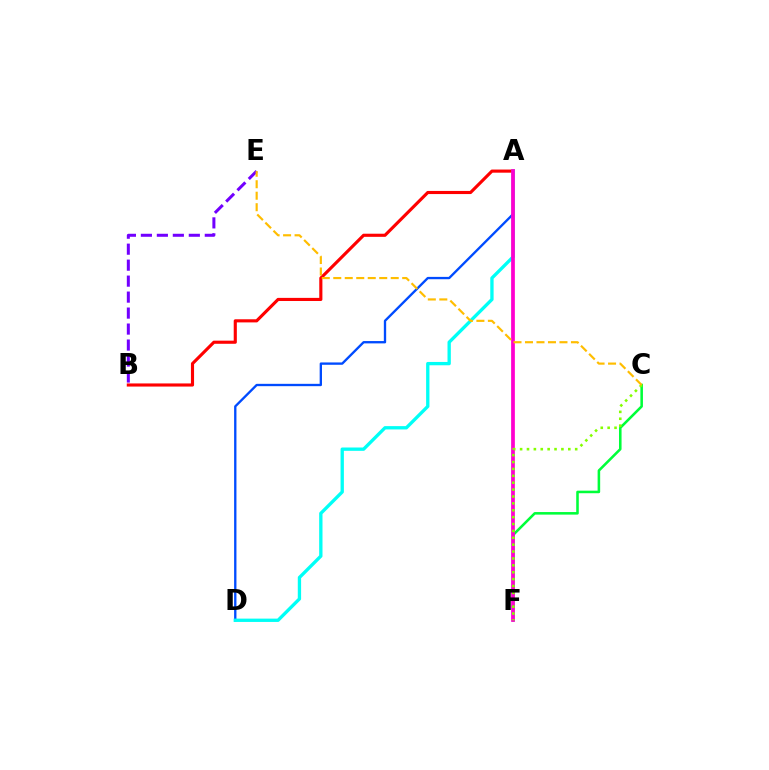{('A', 'B'): [{'color': '#ff0000', 'line_style': 'solid', 'thickness': 2.25}], ('A', 'D'): [{'color': '#004bff', 'line_style': 'solid', 'thickness': 1.68}, {'color': '#00fff6', 'line_style': 'solid', 'thickness': 2.39}], ('B', 'E'): [{'color': '#7200ff', 'line_style': 'dashed', 'thickness': 2.17}], ('C', 'F'): [{'color': '#00ff39', 'line_style': 'solid', 'thickness': 1.84}, {'color': '#84ff00', 'line_style': 'dotted', 'thickness': 1.87}], ('A', 'F'): [{'color': '#ff00cf', 'line_style': 'solid', 'thickness': 2.69}], ('C', 'E'): [{'color': '#ffbd00', 'line_style': 'dashed', 'thickness': 1.56}]}